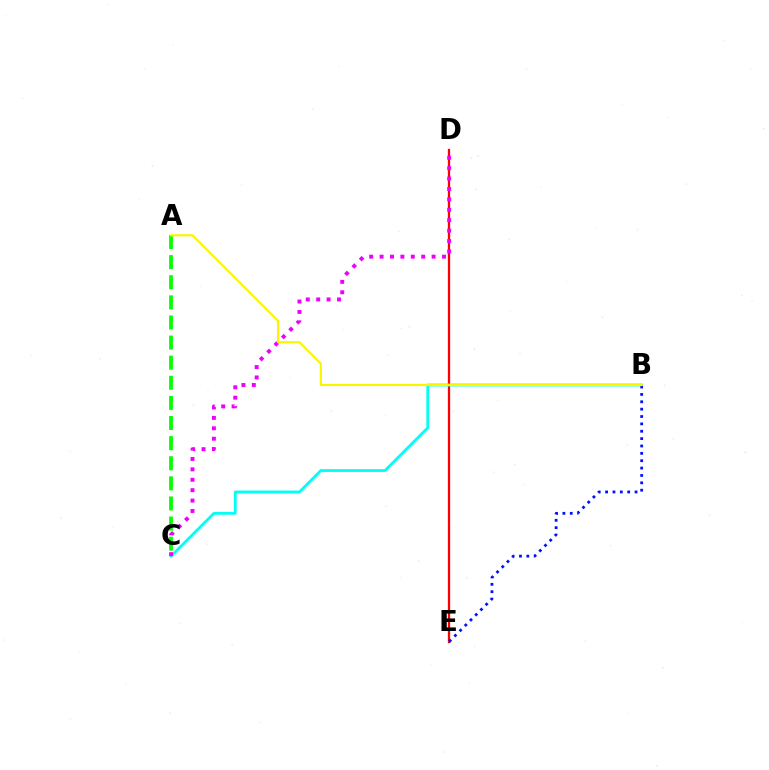{('D', 'E'): [{'color': '#ff0000', 'line_style': 'solid', 'thickness': 1.64}], ('B', 'C'): [{'color': '#00fff6', 'line_style': 'solid', 'thickness': 2.02}], ('C', 'D'): [{'color': '#ee00ff', 'line_style': 'dotted', 'thickness': 2.83}], ('A', 'C'): [{'color': '#08ff00', 'line_style': 'dashed', 'thickness': 2.73}], ('B', 'E'): [{'color': '#0010ff', 'line_style': 'dotted', 'thickness': 2.0}], ('A', 'B'): [{'color': '#fcf500', 'line_style': 'solid', 'thickness': 1.56}]}